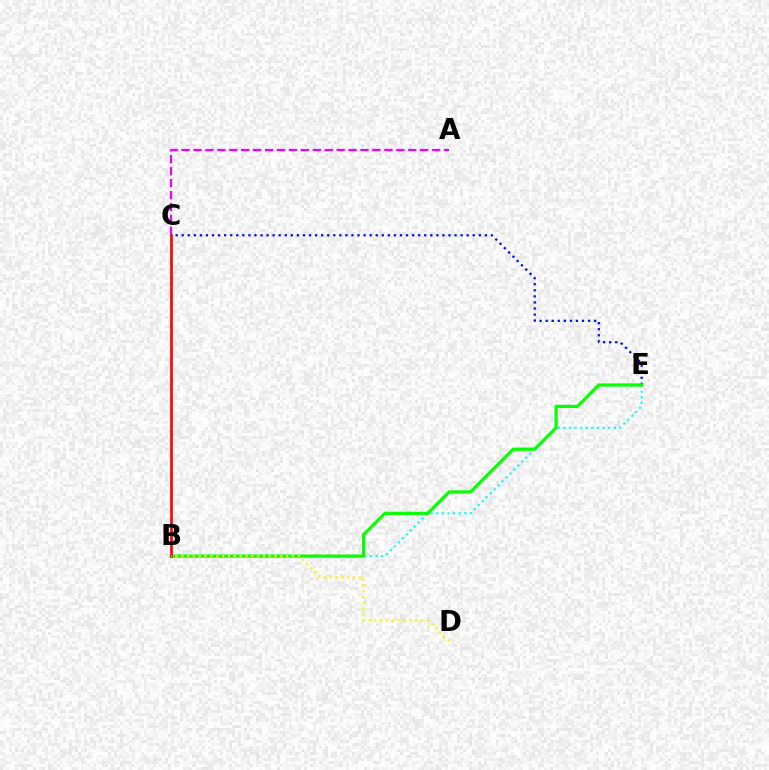{('B', 'E'): [{'color': '#00fff6', 'line_style': 'dotted', 'thickness': 1.52}, {'color': '#08ff00', 'line_style': 'solid', 'thickness': 2.32}], ('C', 'E'): [{'color': '#0010ff', 'line_style': 'dotted', 'thickness': 1.65}], ('A', 'C'): [{'color': '#ee00ff', 'line_style': 'dashed', 'thickness': 1.62}], ('B', 'C'): [{'color': '#ff0000', 'line_style': 'solid', 'thickness': 1.9}], ('B', 'D'): [{'color': '#fcf500', 'line_style': 'dotted', 'thickness': 1.58}]}